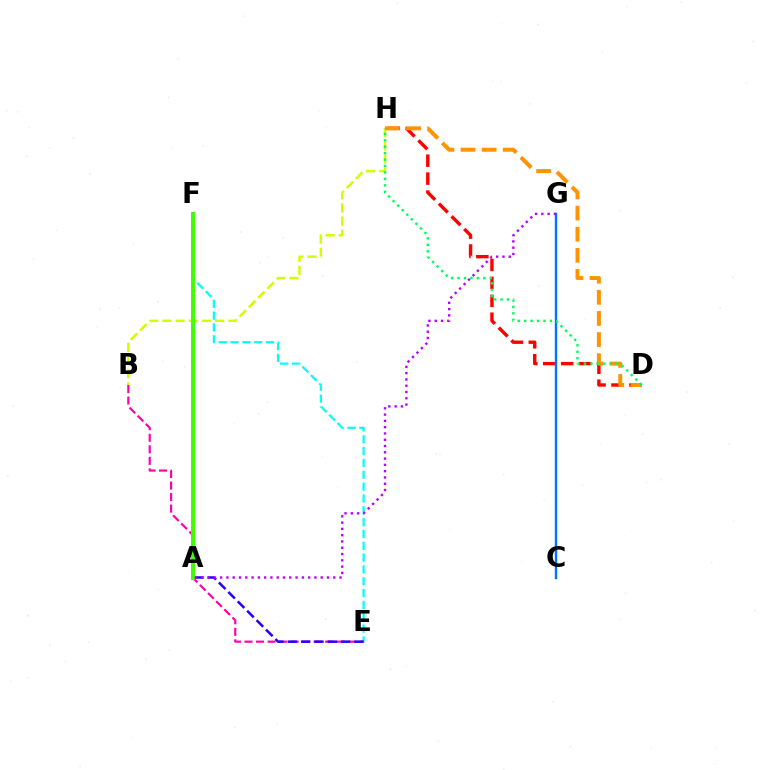{('B', 'H'): [{'color': '#d1ff00', 'line_style': 'dashed', 'thickness': 1.79}], ('D', 'H'): [{'color': '#ff0000', 'line_style': 'dashed', 'thickness': 2.44}, {'color': '#ff9400', 'line_style': 'dashed', 'thickness': 2.87}, {'color': '#00ff5c', 'line_style': 'dotted', 'thickness': 1.75}], ('E', 'F'): [{'color': '#00fff6', 'line_style': 'dashed', 'thickness': 1.61}], ('C', 'G'): [{'color': '#0074ff', 'line_style': 'solid', 'thickness': 1.74}], ('B', 'E'): [{'color': '#ff00ac', 'line_style': 'dashed', 'thickness': 1.57}], ('A', 'E'): [{'color': '#2500ff', 'line_style': 'dashed', 'thickness': 1.81}], ('A', 'F'): [{'color': '#3dff00', 'line_style': 'solid', 'thickness': 2.81}], ('A', 'G'): [{'color': '#b900ff', 'line_style': 'dotted', 'thickness': 1.71}]}